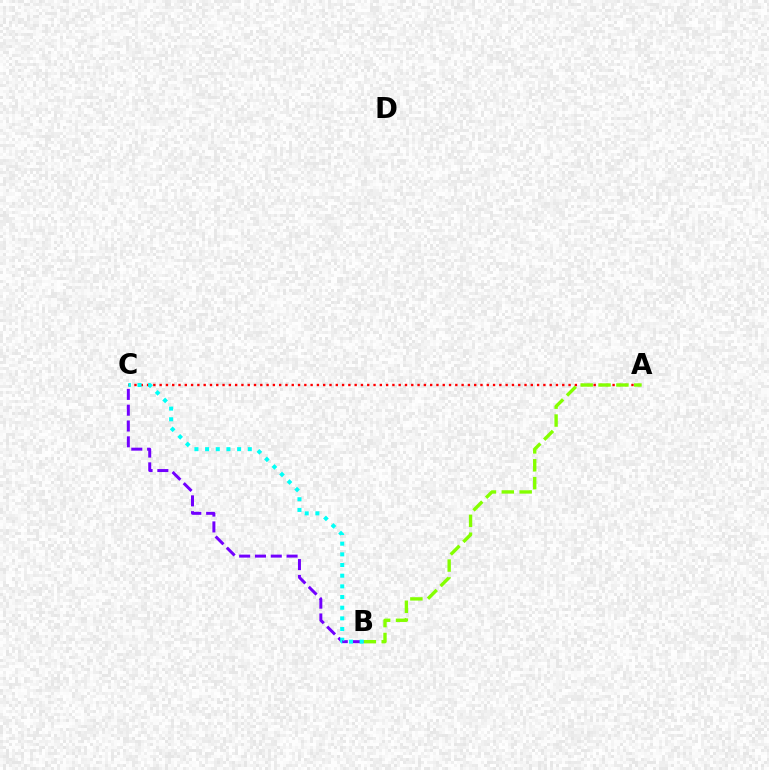{('A', 'C'): [{'color': '#ff0000', 'line_style': 'dotted', 'thickness': 1.71}], ('A', 'B'): [{'color': '#84ff00', 'line_style': 'dashed', 'thickness': 2.43}], ('B', 'C'): [{'color': '#7200ff', 'line_style': 'dashed', 'thickness': 2.15}, {'color': '#00fff6', 'line_style': 'dotted', 'thickness': 2.9}]}